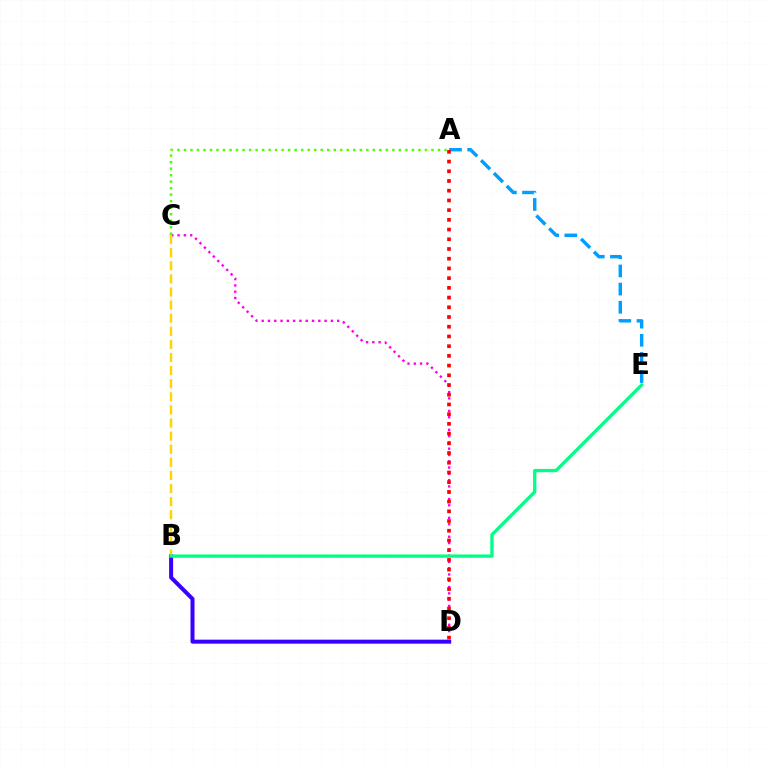{('C', 'D'): [{'color': '#ff00ed', 'line_style': 'dotted', 'thickness': 1.71}], ('A', 'C'): [{'color': '#4fff00', 'line_style': 'dotted', 'thickness': 1.77}], ('A', 'E'): [{'color': '#009eff', 'line_style': 'dashed', 'thickness': 2.46}], ('B', 'D'): [{'color': '#3700ff', 'line_style': 'solid', 'thickness': 2.88}], ('B', 'C'): [{'color': '#ffd500', 'line_style': 'dashed', 'thickness': 1.78}], ('A', 'D'): [{'color': '#ff0000', 'line_style': 'dotted', 'thickness': 2.64}], ('B', 'E'): [{'color': '#00ff86', 'line_style': 'solid', 'thickness': 2.38}]}